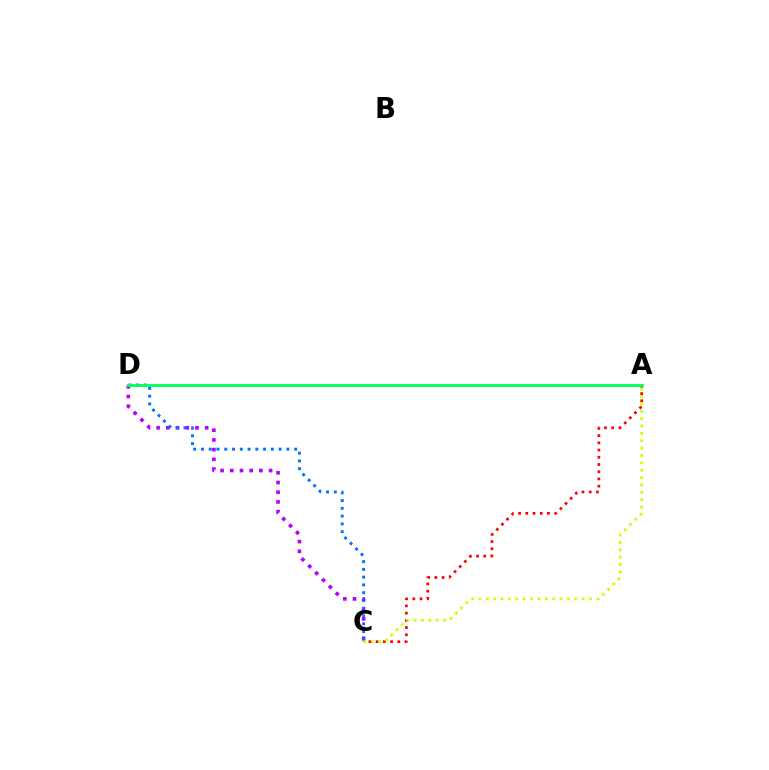{('A', 'C'): [{'color': '#ff0000', 'line_style': 'dotted', 'thickness': 1.96}, {'color': '#d1ff00', 'line_style': 'dotted', 'thickness': 2.0}], ('C', 'D'): [{'color': '#b900ff', 'line_style': 'dotted', 'thickness': 2.64}, {'color': '#0074ff', 'line_style': 'dotted', 'thickness': 2.11}], ('A', 'D'): [{'color': '#00ff5c', 'line_style': 'solid', 'thickness': 2.03}]}